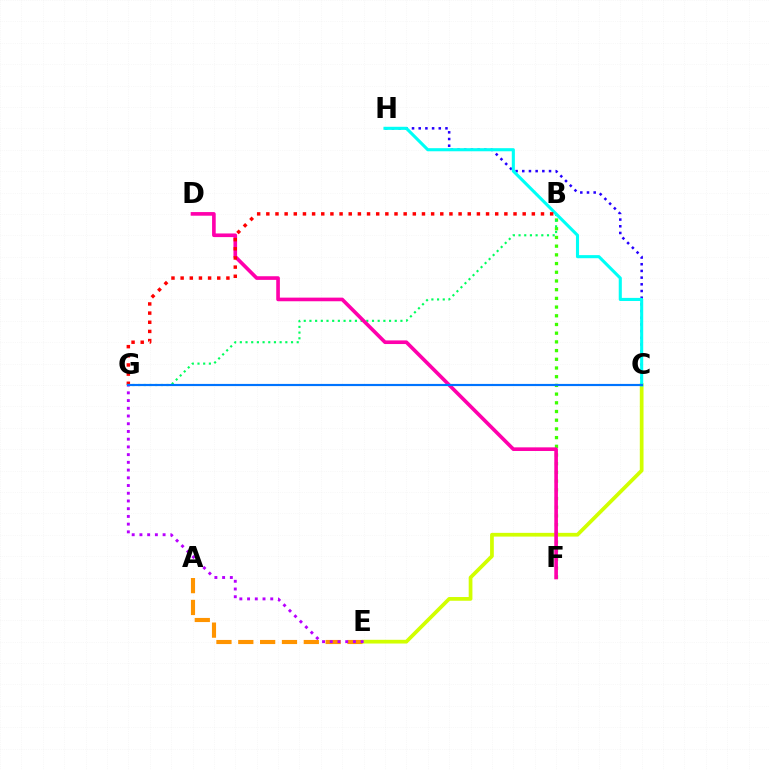{('B', 'F'): [{'color': '#3dff00', 'line_style': 'dotted', 'thickness': 2.36}], ('B', 'G'): [{'color': '#00ff5c', 'line_style': 'dotted', 'thickness': 1.55}, {'color': '#ff0000', 'line_style': 'dotted', 'thickness': 2.49}], ('C', 'H'): [{'color': '#2500ff', 'line_style': 'dotted', 'thickness': 1.82}, {'color': '#00fff6', 'line_style': 'solid', 'thickness': 2.23}], ('A', 'E'): [{'color': '#ff9400', 'line_style': 'dashed', 'thickness': 2.97}], ('C', 'E'): [{'color': '#d1ff00', 'line_style': 'solid', 'thickness': 2.69}], ('D', 'F'): [{'color': '#ff00ac', 'line_style': 'solid', 'thickness': 2.62}], ('E', 'G'): [{'color': '#b900ff', 'line_style': 'dotted', 'thickness': 2.1}], ('C', 'G'): [{'color': '#0074ff', 'line_style': 'solid', 'thickness': 1.56}]}